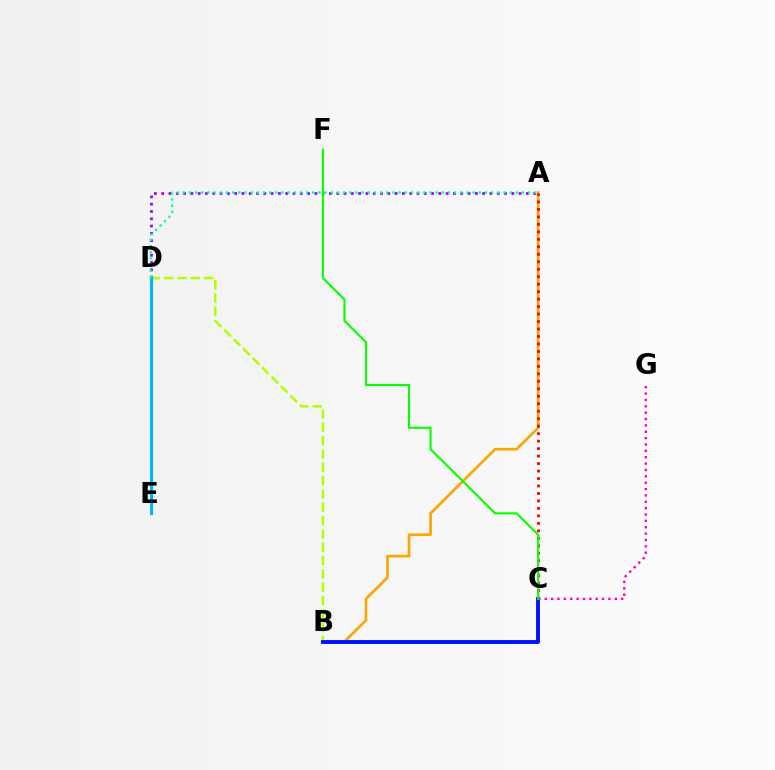{('A', 'D'): [{'color': '#9b00ff', 'line_style': 'dotted', 'thickness': 1.98}, {'color': '#00ff9d', 'line_style': 'dotted', 'thickness': 1.68}], ('A', 'B'): [{'color': '#ffa500', 'line_style': 'solid', 'thickness': 1.93}], ('B', 'D'): [{'color': '#b3ff00', 'line_style': 'dashed', 'thickness': 1.81}], ('A', 'C'): [{'color': '#ff0000', 'line_style': 'dotted', 'thickness': 2.03}], ('B', 'C'): [{'color': '#0010ff', 'line_style': 'solid', 'thickness': 2.8}], ('D', 'E'): [{'color': '#00b5ff', 'line_style': 'solid', 'thickness': 2.23}], ('C', 'G'): [{'color': '#ff00bd', 'line_style': 'dotted', 'thickness': 1.73}], ('C', 'F'): [{'color': '#08ff00', 'line_style': 'solid', 'thickness': 1.52}]}